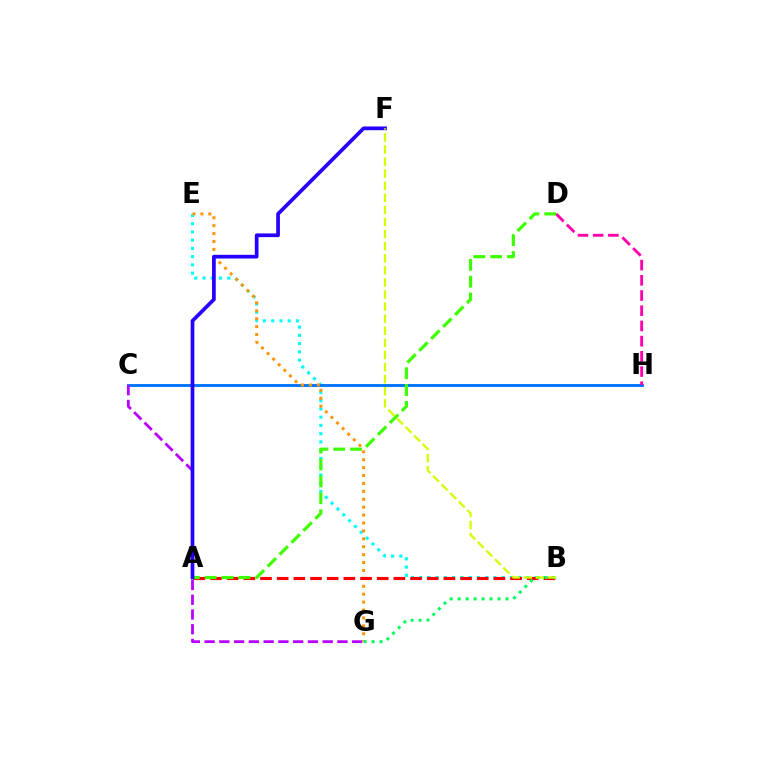{('B', 'E'): [{'color': '#00fff6', 'line_style': 'dotted', 'thickness': 2.24}], ('C', 'H'): [{'color': '#0074ff', 'line_style': 'solid', 'thickness': 2.06}], ('C', 'G'): [{'color': '#b900ff', 'line_style': 'dashed', 'thickness': 2.01}], ('E', 'G'): [{'color': '#ff9400', 'line_style': 'dotted', 'thickness': 2.15}], ('A', 'B'): [{'color': '#ff0000', 'line_style': 'dashed', 'thickness': 2.26}], ('D', 'H'): [{'color': '#ff00ac', 'line_style': 'dashed', 'thickness': 2.07}], ('A', 'D'): [{'color': '#3dff00', 'line_style': 'dashed', 'thickness': 2.29}], ('A', 'F'): [{'color': '#2500ff', 'line_style': 'solid', 'thickness': 2.67}], ('B', 'G'): [{'color': '#00ff5c', 'line_style': 'dotted', 'thickness': 2.17}], ('B', 'F'): [{'color': '#d1ff00', 'line_style': 'dashed', 'thickness': 1.64}]}